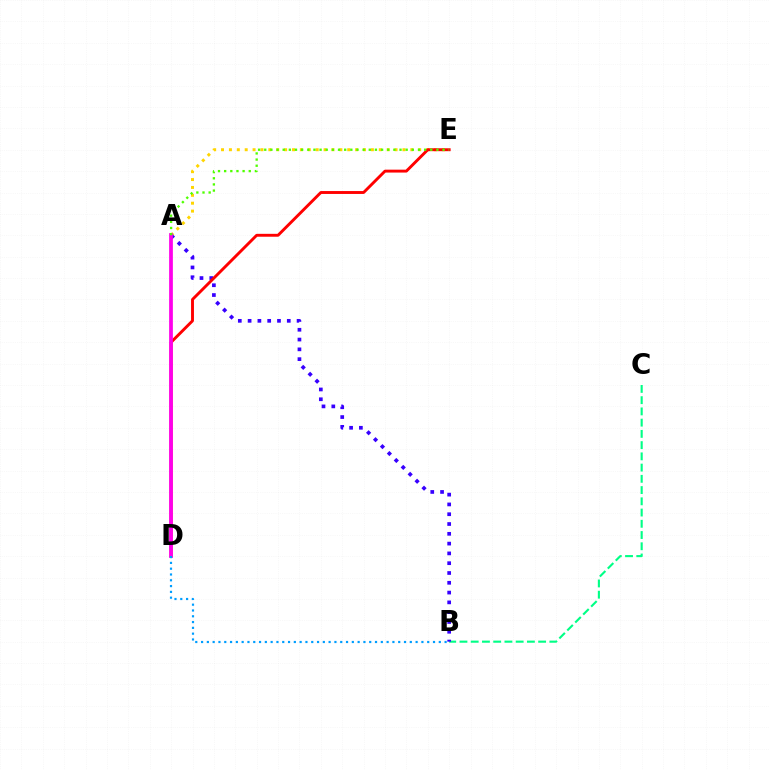{('A', 'E'): [{'color': '#ffd500', 'line_style': 'dotted', 'thickness': 2.14}, {'color': '#4fff00', 'line_style': 'dotted', 'thickness': 1.67}], ('B', 'C'): [{'color': '#00ff86', 'line_style': 'dashed', 'thickness': 1.53}], ('A', 'B'): [{'color': '#3700ff', 'line_style': 'dotted', 'thickness': 2.66}], ('D', 'E'): [{'color': '#ff0000', 'line_style': 'solid', 'thickness': 2.09}], ('A', 'D'): [{'color': '#ff00ed', 'line_style': 'solid', 'thickness': 2.69}], ('B', 'D'): [{'color': '#009eff', 'line_style': 'dotted', 'thickness': 1.58}]}